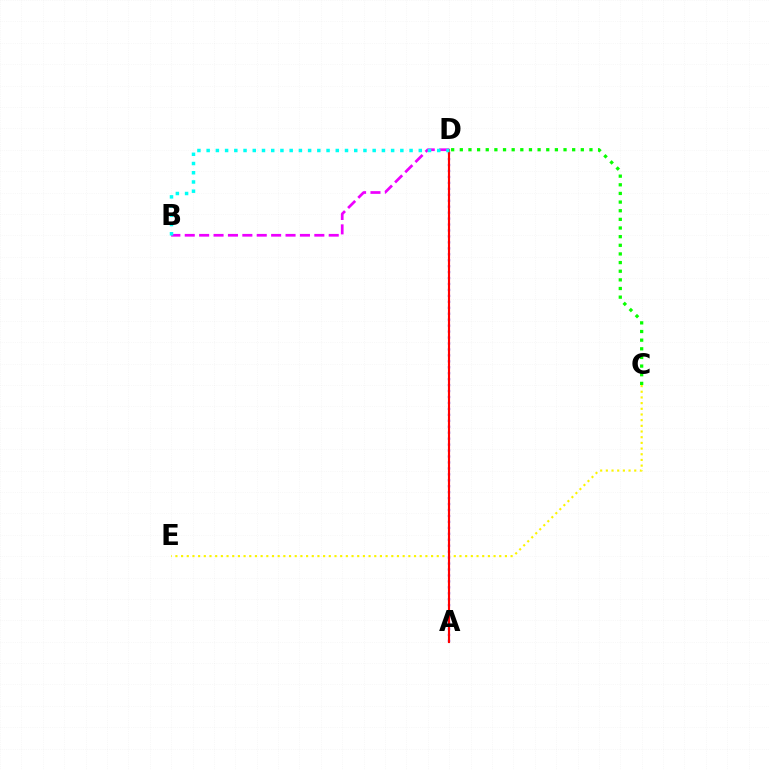{('A', 'D'): [{'color': '#0010ff', 'line_style': 'dotted', 'thickness': 1.62}, {'color': '#ff0000', 'line_style': 'solid', 'thickness': 1.54}], ('B', 'D'): [{'color': '#ee00ff', 'line_style': 'dashed', 'thickness': 1.96}, {'color': '#00fff6', 'line_style': 'dotted', 'thickness': 2.51}], ('C', 'E'): [{'color': '#fcf500', 'line_style': 'dotted', 'thickness': 1.54}], ('C', 'D'): [{'color': '#08ff00', 'line_style': 'dotted', 'thickness': 2.35}]}